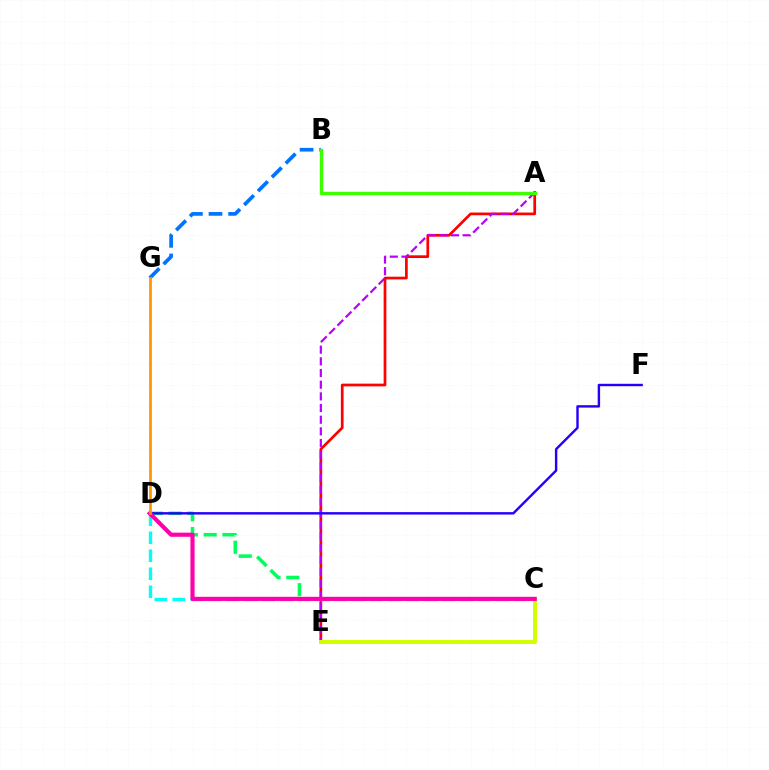{('C', 'D'): [{'color': '#00ff5c', 'line_style': 'dashed', 'thickness': 2.56}, {'color': '#00fff6', 'line_style': 'dashed', 'thickness': 2.44}, {'color': '#ff00ac', 'line_style': 'solid', 'thickness': 2.99}], ('A', 'E'): [{'color': '#ff0000', 'line_style': 'solid', 'thickness': 1.95}, {'color': '#b900ff', 'line_style': 'dashed', 'thickness': 1.59}], ('B', 'G'): [{'color': '#0074ff', 'line_style': 'dashed', 'thickness': 2.66}], ('A', 'B'): [{'color': '#3dff00', 'line_style': 'solid', 'thickness': 2.44}], ('C', 'E'): [{'color': '#d1ff00', 'line_style': 'solid', 'thickness': 2.84}], ('D', 'F'): [{'color': '#2500ff', 'line_style': 'solid', 'thickness': 1.74}], ('D', 'G'): [{'color': '#ff9400', 'line_style': 'solid', 'thickness': 1.94}]}